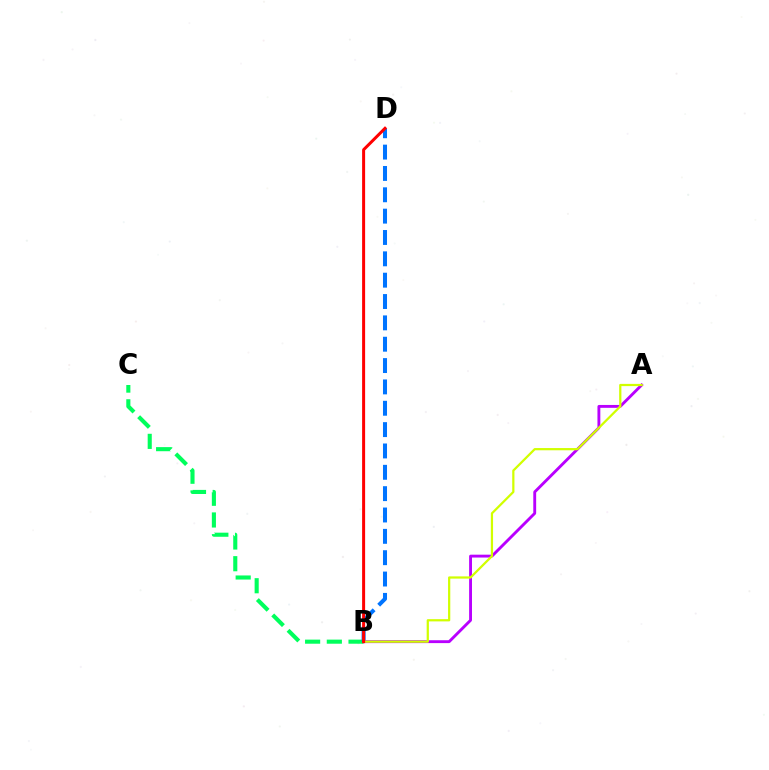{('B', 'C'): [{'color': '#00ff5c', 'line_style': 'dashed', 'thickness': 2.95}], ('B', 'D'): [{'color': '#0074ff', 'line_style': 'dashed', 'thickness': 2.9}, {'color': '#ff0000', 'line_style': 'solid', 'thickness': 2.16}], ('A', 'B'): [{'color': '#b900ff', 'line_style': 'solid', 'thickness': 2.07}, {'color': '#d1ff00', 'line_style': 'solid', 'thickness': 1.61}]}